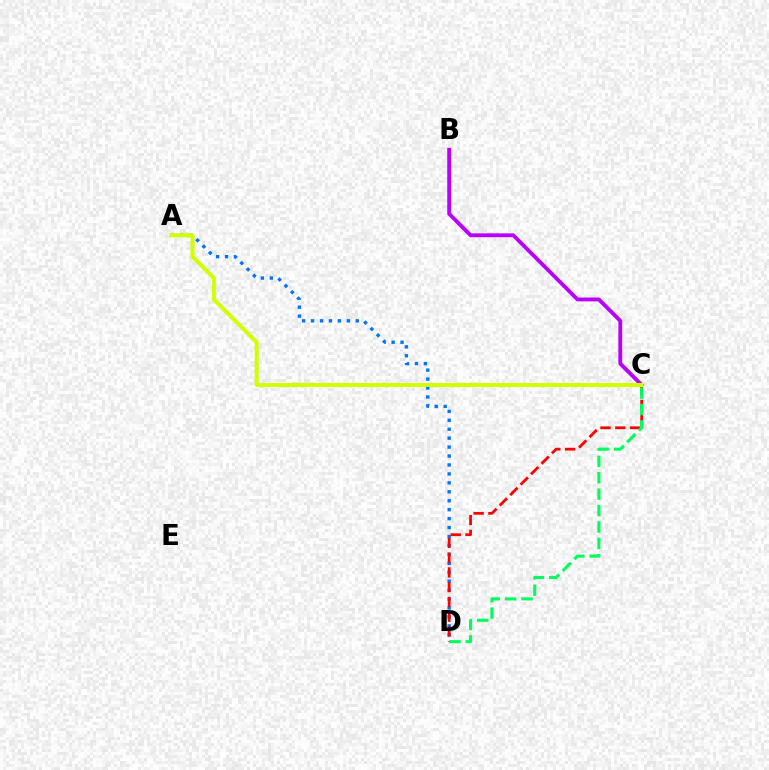{('B', 'C'): [{'color': '#b900ff', 'line_style': 'solid', 'thickness': 2.77}], ('A', 'D'): [{'color': '#0074ff', 'line_style': 'dotted', 'thickness': 2.43}], ('C', 'D'): [{'color': '#ff0000', 'line_style': 'dashed', 'thickness': 2.0}, {'color': '#00ff5c', 'line_style': 'dashed', 'thickness': 2.23}], ('A', 'C'): [{'color': '#d1ff00', 'line_style': 'solid', 'thickness': 2.88}]}